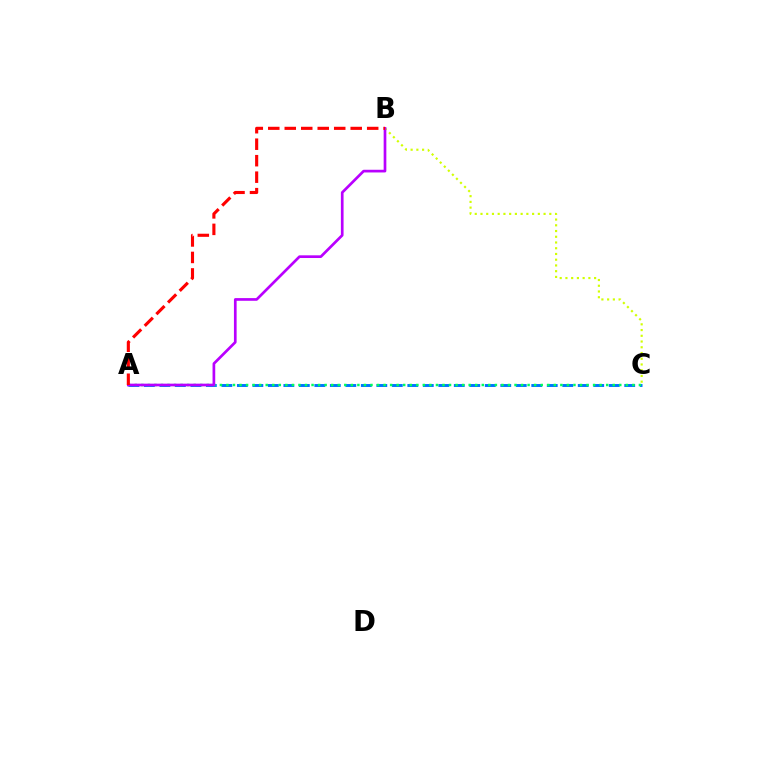{('A', 'C'): [{'color': '#0074ff', 'line_style': 'dashed', 'thickness': 2.1}, {'color': '#00ff5c', 'line_style': 'dotted', 'thickness': 1.78}], ('B', 'C'): [{'color': '#d1ff00', 'line_style': 'dotted', 'thickness': 1.56}], ('A', 'B'): [{'color': '#b900ff', 'line_style': 'solid', 'thickness': 1.94}, {'color': '#ff0000', 'line_style': 'dashed', 'thickness': 2.24}]}